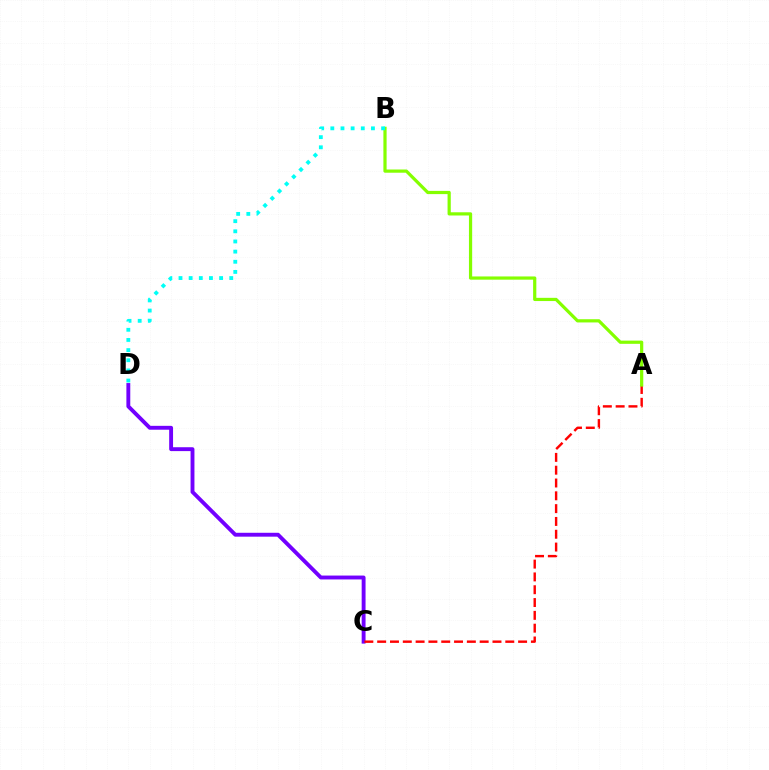{('C', 'D'): [{'color': '#7200ff', 'line_style': 'solid', 'thickness': 2.79}], ('A', 'C'): [{'color': '#ff0000', 'line_style': 'dashed', 'thickness': 1.74}], ('A', 'B'): [{'color': '#84ff00', 'line_style': 'solid', 'thickness': 2.31}], ('B', 'D'): [{'color': '#00fff6', 'line_style': 'dotted', 'thickness': 2.76}]}